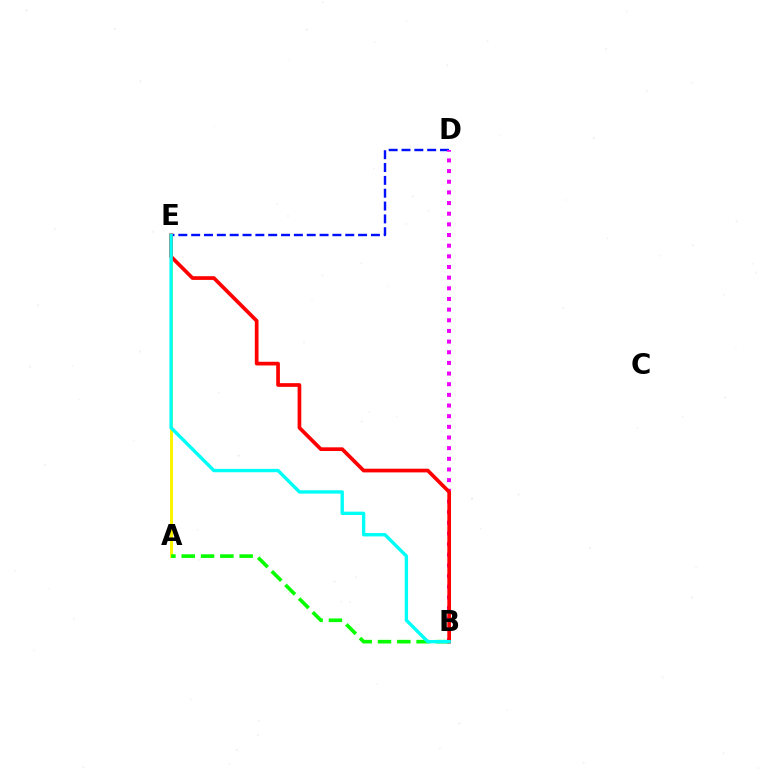{('A', 'E'): [{'color': '#fcf500', 'line_style': 'solid', 'thickness': 2.14}], ('D', 'E'): [{'color': '#0010ff', 'line_style': 'dashed', 'thickness': 1.74}], ('A', 'B'): [{'color': '#08ff00', 'line_style': 'dashed', 'thickness': 2.62}], ('B', 'D'): [{'color': '#ee00ff', 'line_style': 'dotted', 'thickness': 2.9}], ('B', 'E'): [{'color': '#ff0000', 'line_style': 'solid', 'thickness': 2.66}, {'color': '#00fff6', 'line_style': 'solid', 'thickness': 2.42}]}